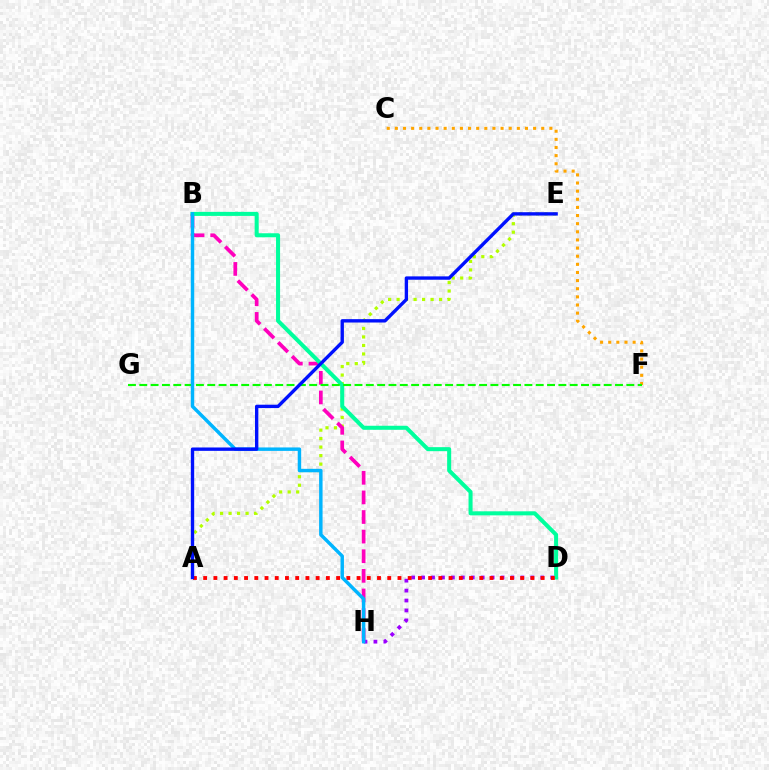{('A', 'E'): [{'color': '#b3ff00', 'line_style': 'dotted', 'thickness': 2.31}, {'color': '#0010ff', 'line_style': 'solid', 'thickness': 2.43}], ('B', 'H'): [{'color': '#ff00bd', 'line_style': 'dashed', 'thickness': 2.66}, {'color': '#00b5ff', 'line_style': 'solid', 'thickness': 2.48}], ('B', 'D'): [{'color': '#00ff9d', 'line_style': 'solid', 'thickness': 2.9}], ('C', 'F'): [{'color': '#ffa500', 'line_style': 'dotted', 'thickness': 2.21}], ('F', 'G'): [{'color': '#08ff00', 'line_style': 'dashed', 'thickness': 1.54}], ('D', 'H'): [{'color': '#9b00ff', 'line_style': 'dotted', 'thickness': 2.7}], ('A', 'D'): [{'color': '#ff0000', 'line_style': 'dotted', 'thickness': 2.78}]}